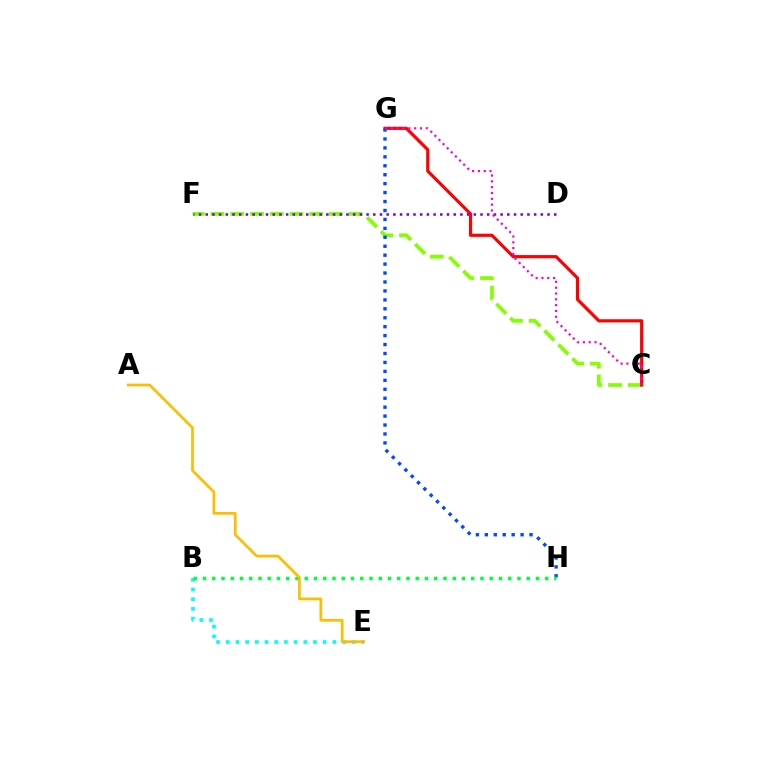{('C', 'F'): [{'color': '#84ff00', 'line_style': 'dashed', 'thickness': 2.68}], ('B', 'E'): [{'color': '#00fff6', 'line_style': 'dotted', 'thickness': 2.63}], ('C', 'G'): [{'color': '#ff0000', 'line_style': 'solid', 'thickness': 2.28}, {'color': '#ff00cf', 'line_style': 'dotted', 'thickness': 1.58}], ('G', 'H'): [{'color': '#004bff', 'line_style': 'dotted', 'thickness': 2.43}], ('B', 'H'): [{'color': '#00ff39', 'line_style': 'dotted', 'thickness': 2.51}], ('D', 'F'): [{'color': '#7200ff', 'line_style': 'dotted', 'thickness': 1.82}], ('A', 'E'): [{'color': '#ffbd00', 'line_style': 'solid', 'thickness': 1.95}]}